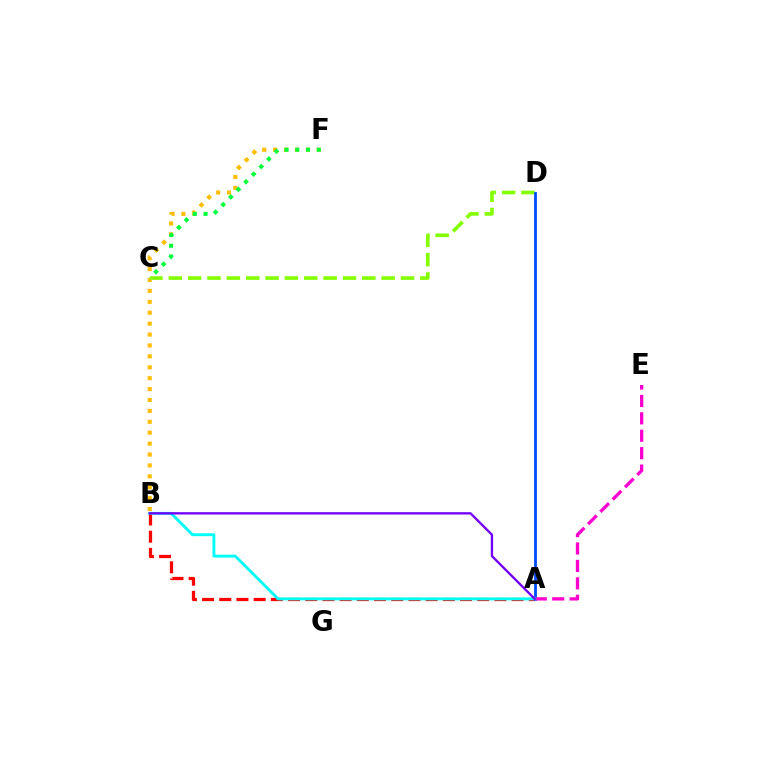{('A', 'B'): [{'color': '#ff0000', 'line_style': 'dashed', 'thickness': 2.34}, {'color': '#00fff6', 'line_style': 'solid', 'thickness': 2.08}, {'color': '#7200ff', 'line_style': 'solid', 'thickness': 1.67}], ('B', 'F'): [{'color': '#ffbd00', 'line_style': 'dotted', 'thickness': 2.96}], ('C', 'F'): [{'color': '#00ff39', 'line_style': 'dotted', 'thickness': 2.92}], ('C', 'D'): [{'color': '#84ff00', 'line_style': 'dashed', 'thickness': 2.63}], ('A', 'D'): [{'color': '#004bff', 'line_style': 'solid', 'thickness': 2.0}], ('A', 'E'): [{'color': '#ff00cf', 'line_style': 'dashed', 'thickness': 2.37}]}